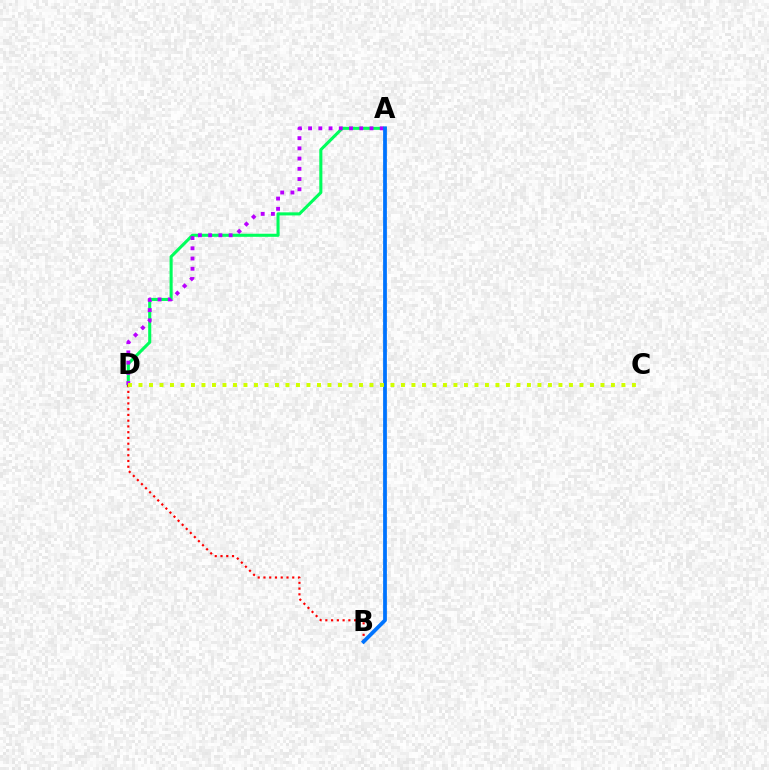{('A', 'D'): [{'color': '#00ff5c', 'line_style': 'solid', 'thickness': 2.22}, {'color': '#b900ff', 'line_style': 'dotted', 'thickness': 2.78}], ('B', 'D'): [{'color': '#ff0000', 'line_style': 'dotted', 'thickness': 1.56}], ('A', 'B'): [{'color': '#0074ff', 'line_style': 'solid', 'thickness': 2.72}], ('C', 'D'): [{'color': '#d1ff00', 'line_style': 'dotted', 'thickness': 2.85}]}